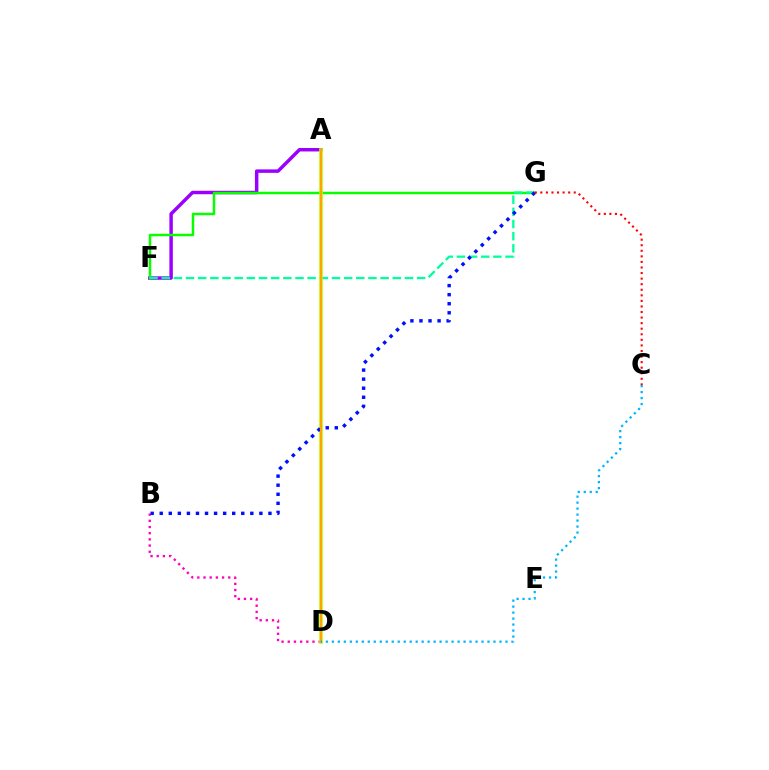{('A', 'F'): [{'color': '#9b00ff', 'line_style': 'solid', 'thickness': 2.49}], ('B', 'D'): [{'color': '#ff00bd', 'line_style': 'dotted', 'thickness': 1.68}], ('F', 'G'): [{'color': '#08ff00', 'line_style': 'solid', 'thickness': 1.79}, {'color': '#00ff9d', 'line_style': 'dashed', 'thickness': 1.65}], ('A', 'D'): [{'color': '#b3ff00', 'line_style': 'solid', 'thickness': 2.57}, {'color': '#ffa500', 'line_style': 'solid', 'thickness': 1.51}], ('B', 'G'): [{'color': '#0010ff', 'line_style': 'dotted', 'thickness': 2.46}], ('C', 'G'): [{'color': '#ff0000', 'line_style': 'dotted', 'thickness': 1.51}], ('C', 'D'): [{'color': '#00b5ff', 'line_style': 'dotted', 'thickness': 1.63}]}